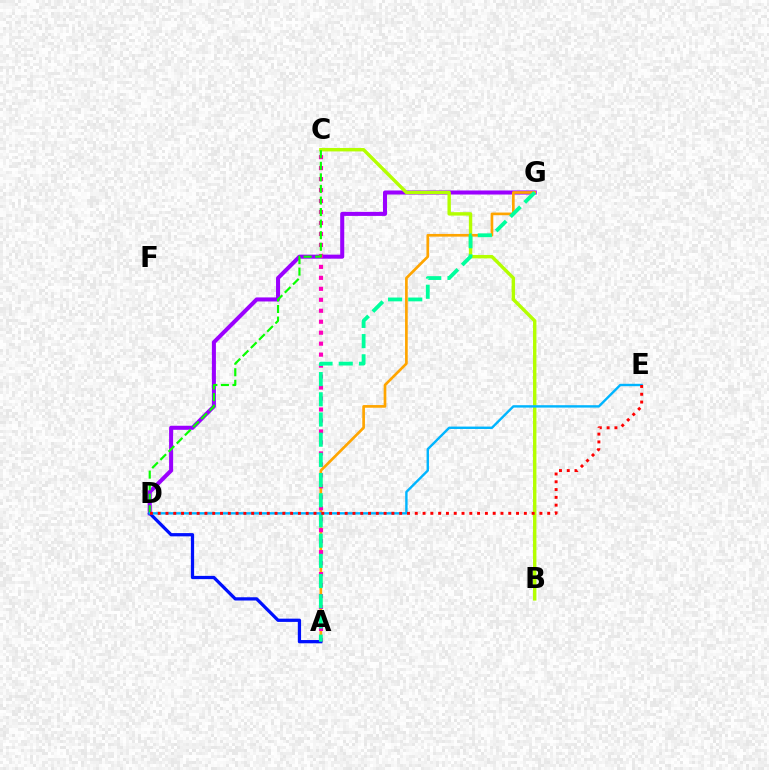{('D', 'G'): [{'color': '#9b00ff', 'line_style': 'solid', 'thickness': 2.91}], ('B', 'C'): [{'color': '#b3ff00', 'line_style': 'solid', 'thickness': 2.45}], ('A', 'G'): [{'color': '#ffa500', 'line_style': 'solid', 'thickness': 1.93}, {'color': '#00ff9d', 'line_style': 'dashed', 'thickness': 2.74}], ('A', 'C'): [{'color': '#ff00bd', 'line_style': 'dotted', 'thickness': 2.98}], ('A', 'D'): [{'color': '#0010ff', 'line_style': 'solid', 'thickness': 2.34}], ('C', 'D'): [{'color': '#08ff00', 'line_style': 'dashed', 'thickness': 1.57}], ('D', 'E'): [{'color': '#00b5ff', 'line_style': 'solid', 'thickness': 1.73}, {'color': '#ff0000', 'line_style': 'dotted', 'thickness': 2.12}]}